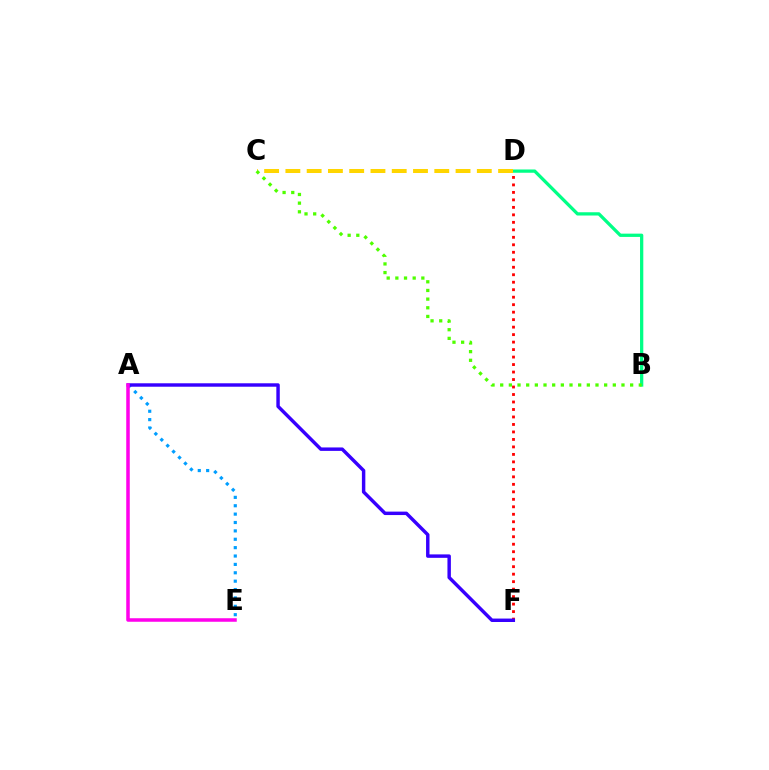{('D', 'F'): [{'color': '#ff0000', 'line_style': 'dotted', 'thickness': 2.03}], ('A', 'E'): [{'color': '#009eff', 'line_style': 'dotted', 'thickness': 2.28}, {'color': '#ff00ed', 'line_style': 'solid', 'thickness': 2.54}], ('A', 'F'): [{'color': '#3700ff', 'line_style': 'solid', 'thickness': 2.48}], ('B', 'D'): [{'color': '#00ff86', 'line_style': 'solid', 'thickness': 2.36}], ('C', 'D'): [{'color': '#ffd500', 'line_style': 'dashed', 'thickness': 2.89}], ('B', 'C'): [{'color': '#4fff00', 'line_style': 'dotted', 'thickness': 2.35}]}